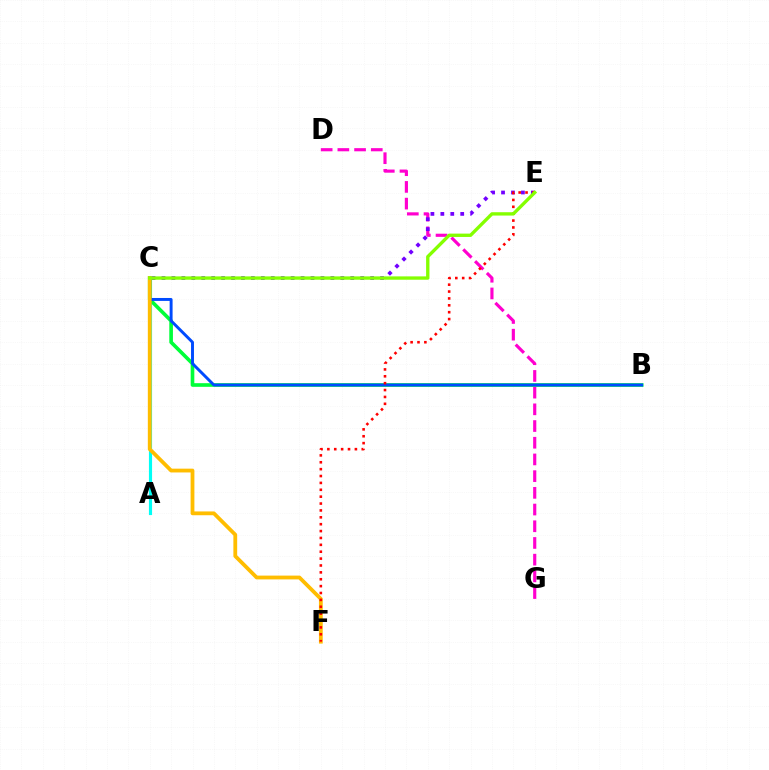{('D', 'G'): [{'color': '#ff00cf', 'line_style': 'dashed', 'thickness': 2.27}], ('A', 'C'): [{'color': '#00fff6', 'line_style': 'solid', 'thickness': 2.26}], ('C', 'E'): [{'color': '#7200ff', 'line_style': 'dotted', 'thickness': 2.7}, {'color': '#84ff00', 'line_style': 'solid', 'thickness': 2.41}], ('B', 'C'): [{'color': '#00ff39', 'line_style': 'solid', 'thickness': 2.62}, {'color': '#004bff', 'line_style': 'solid', 'thickness': 2.11}], ('C', 'F'): [{'color': '#ffbd00', 'line_style': 'solid', 'thickness': 2.73}], ('E', 'F'): [{'color': '#ff0000', 'line_style': 'dotted', 'thickness': 1.87}]}